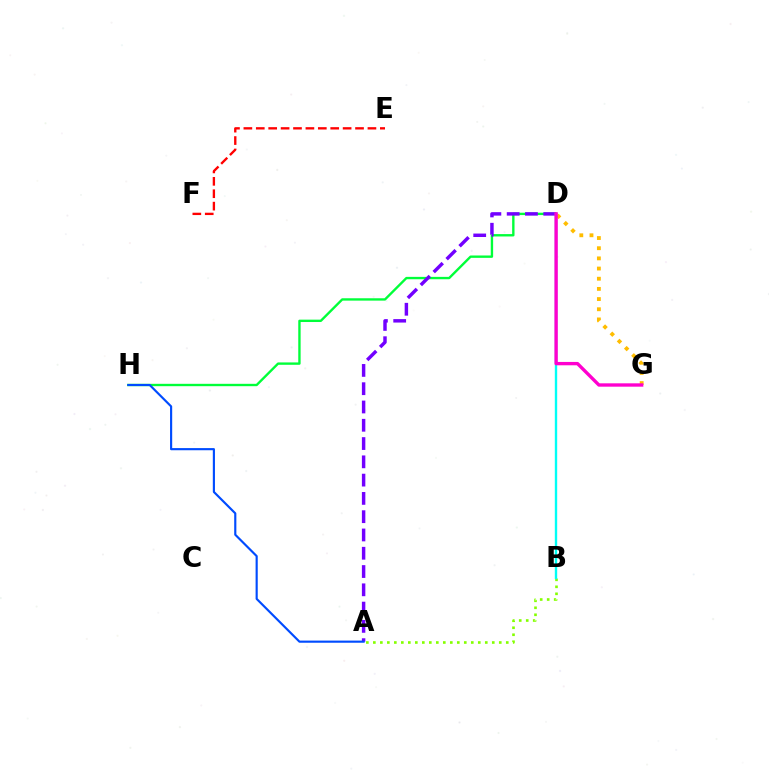{('D', 'G'): [{'color': '#ffbd00', 'line_style': 'dotted', 'thickness': 2.76}, {'color': '#ff00cf', 'line_style': 'solid', 'thickness': 2.42}], ('D', 'H'): [{'color': '#00ff39', 'line_style': 'solid', 'thickness': 1.71}], ('E', 'F'): [{'color': '#ff0000', 'line_style': 'dashed', 'thickness': 1.69}], ('A', 'D'): [{'color': '#7200ff', 'line_style': 'dashed', 'thickness': 2.48}], ('A', 'B'): [{'color': '#84ff00', 'line_style': 'dotted', 'thickness': 1.9}], ('B', 'D'): [{'color': '#00fff6', 'line_style': 'solid', 'thickness': 1.71}], ('A', 'H'): [{'color': '#004bff', 'line_style': 'solid', 'thickness': 1.55}]}